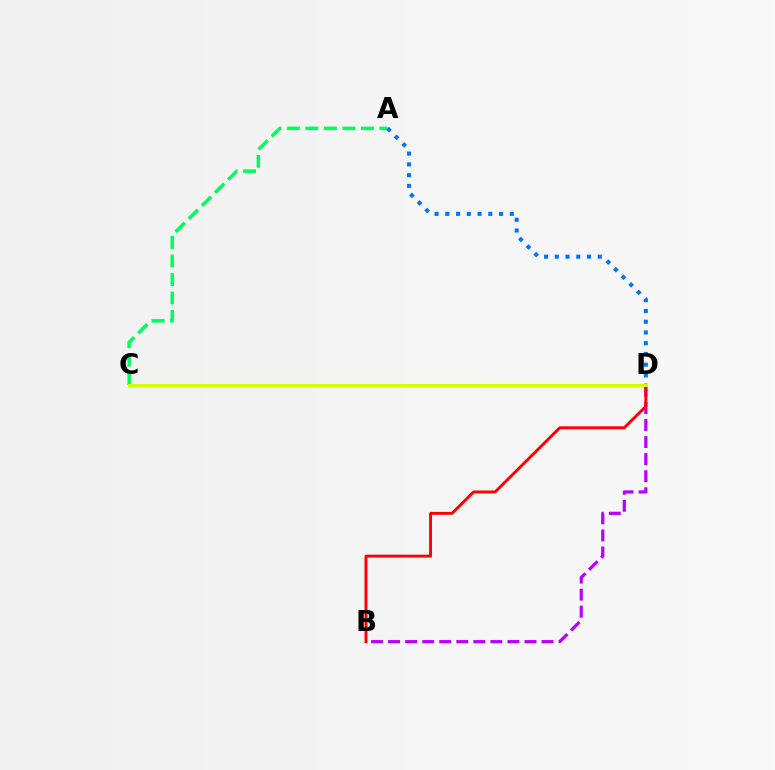{('B', 'D'): [{'color': '#b900ff', 'line_style': 'dashed', 'thickness': 2.32}, {'color': '#ff0000', 'line_style': 'solid', 'thickness': 2.09}], ('A', 'C'): [{'color': '#00ff5c', 'line_style': 'dashed', 'thickness': 2.51}], ('A', 'D'): [{'color': '#0074ff', 'line_style': 'dotted', 'thickness': 2.92}], ('C', 'D'): [{'color': '#d1ff00', 'line_style': 'solid', 'thickness': 2.15}]}